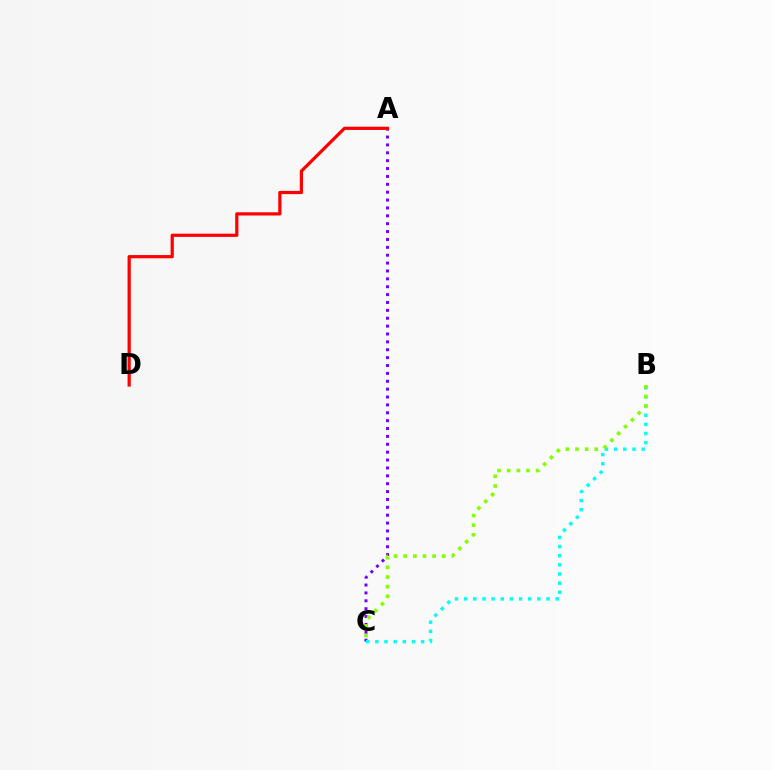{('A', 'C'): [{'color': '#7200ff', 'line_style': 'dotted', 'thickness': 2.14}], ('B', 'C'): [{'color': '#00fff6', 'line_style': 'dotted', 'thickness': 2.49}, {'color': '#84ff00', 'line_style': 'dotted', 'thickness': 2.62}], ('A', 'D'): [{'color': '#ff0000', 'line_style': 'solid', 'thickness': 2.32}]}